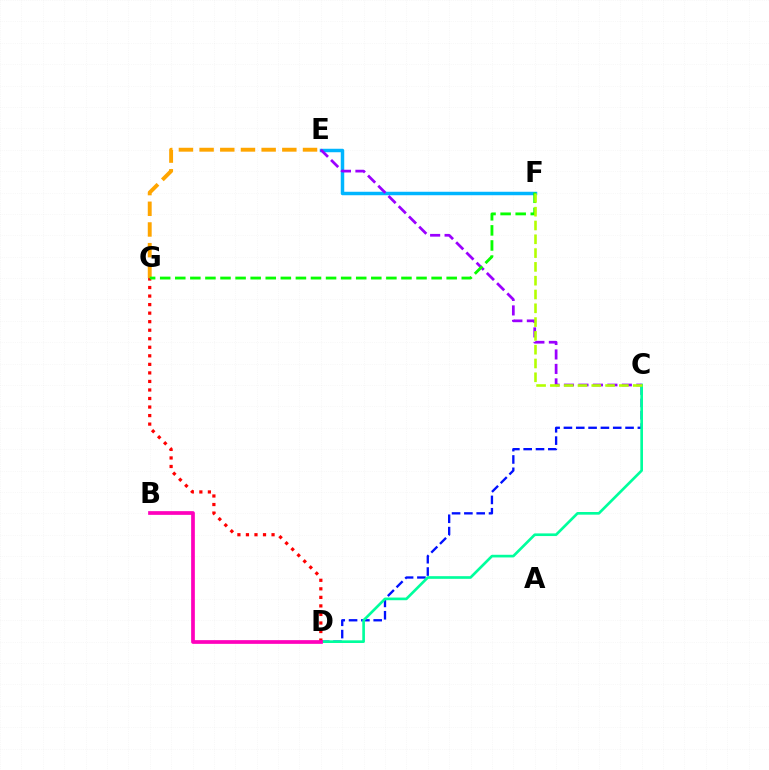{('C', 'D'): [{'color': '#0010ff', 'line_style': 'dashed', 'thickness': 1.67}, {'color': '#00ff9d', 'line_style': 'solid', 'thickness': 1.92}], ('E', 'G'): [{'color': '#ffa500', 'line_style': 'dashed', 'thickness': 2.81}], ('E', 'F'): [{'color': '#00b5ff', 'line_style': 'solid', 'thickness': 2.5}], ('D', 'G'): [{'color': '#ff0000', 'line_style': 'dotted', 'thickness': 2.32}], ('B', 'D'): [{'color': '#ff00bd', 'line_style': 'solid', 'thickness': 2.67}], ('C', 'E'): [{'color': '#9b00ff', 'line_style': 'dashed', 'thickness': 1.97}], ('F', 'G'): [{'color': '#08ff00', 'line_style': 'dashed', 'thickness': 2.05}], ('C', 'F'): [{'color': '#b3ff00', 'line_style': 'dashed', 'thickness': 1.87}]}